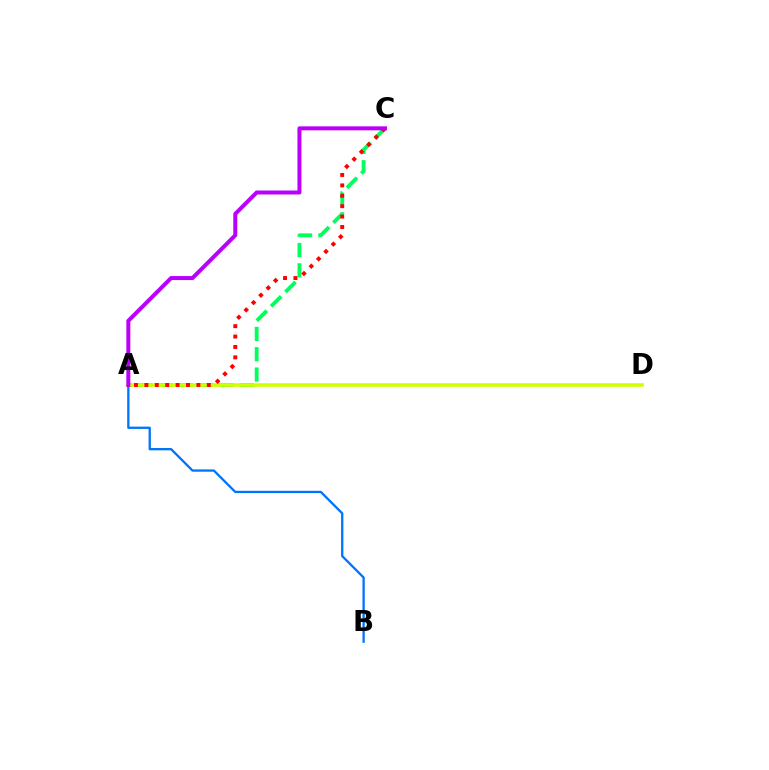{('A', 'B'): [{'color': '#0074ff', 'line_style': 'solid', 'thickness': 1.66}], ('A', 'C'): [{'color': '#00ff5c', 'line_style': 'dashed', 'thickness': 2.76}, {'color': '#ff0000', 'line_style': 'dotted', 'thickness': 2.83}, {'color': '#b900ff', 'line_style': 'solid', 'thickness': 2.88}], ('A', 'D'): [{'color': '#d1ff00', 'line_style': 'solid', 'thickness': 2.57}]}